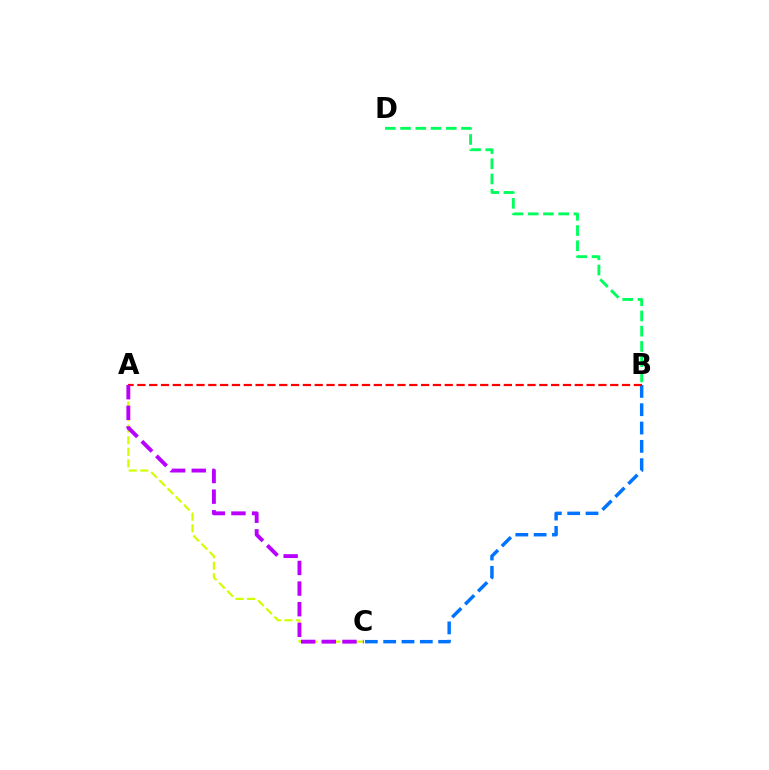{('A', 'C'): [{'color': '#d1ff00', 'line_style': 'dashed', 'thickness': 1.57}, {'color': '#b900ff', 'line_style': 'dashed', 'thickness': 2.8}], ('B', 'C'): [{'color': '#0074ff', 'line_style': 'dashed', 'thickness': 2.49}], ('A', 'B'): [{'color': '#ff0000', 'line_style': 'dashed', 'thickness': 1.61}], ('B', 'D'): [{'color': '#00ff5c', 'line_style': 'dashed', 'thickness': 2.07}]}